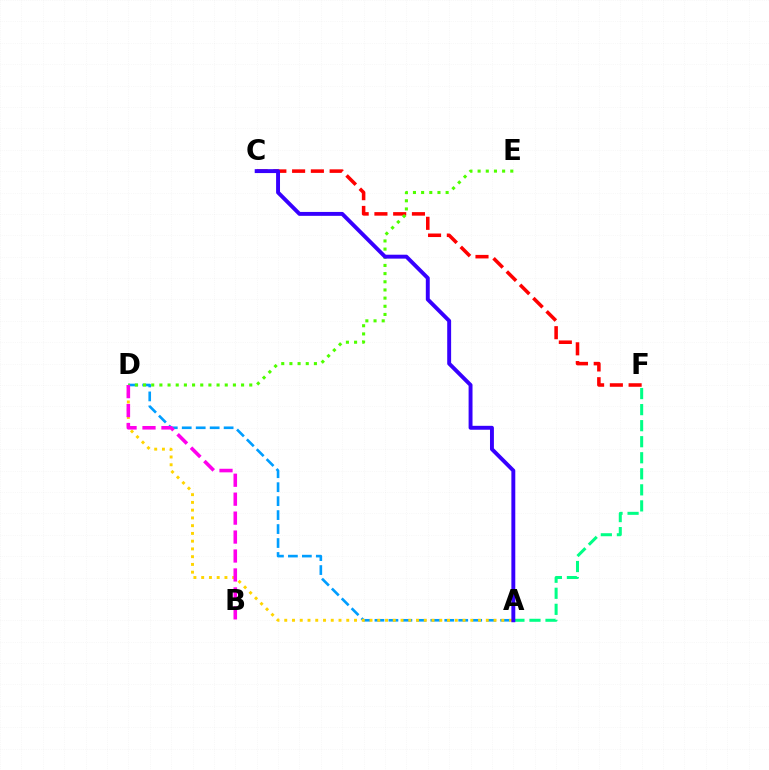{('C', 'F'): [{'color': '#ff0000', 'line_style': 'dashed', 'thickness': 2.55}], ('A', 'D'): [{'color': '#009eff', 'line_style': 'dashed', 'thickness': 1.9}, {'color': '#ffd500', 'line_style': 'dotted', 'thickness': 2.11}], ('A', 'F'): [{'color': '#00ff86', 'line_style': 'dashed', 'thickness': 2.18}], ('D', 'E'): [{'color': '#4fff00', 'line_style': 'dotted', 'thickness': 2.22}], ('A', 'C'): [{'color': '#3700ff', 'line_style': 'solid', 'thickness': 2.82}], ('B', 'D'): [{'color': '#ff00ed', 'line_style': 'dashed', 'thickness': 2.57}]}